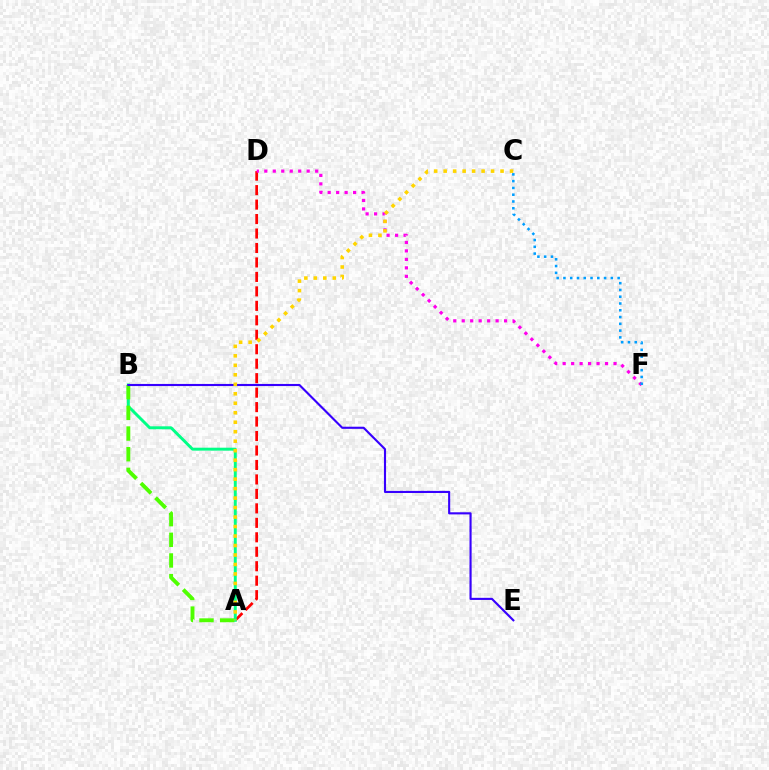{('A', 'D'): [{'color': '#ff0000', 'line_style': 'dashed', 'thickness': 1.97}], ('D', 'F'): [{'color': '#ff00ed', 'line_style': 'dotted', 'thickness': 2.3}], ('A', 'B'): [{'color': '#00ff86', 'line_style': 'solid', 'thickness': 2.11}, {'color': '#4fff00', 'line_style': 'dashed', 'thickness': 2.81}], ('B', 'E'): [{'color': '#3700ff', 'line_style': 'solid', 'thickness': 1.53}], ('A', 'C'): [{'color': '#ffd500', 'line_style': 'dotted', 'thickness': 2.58}], ('C', 'F'): [{'color': '#009eff', 'line_style': 'dotted', 'thickness': 1.84}]}